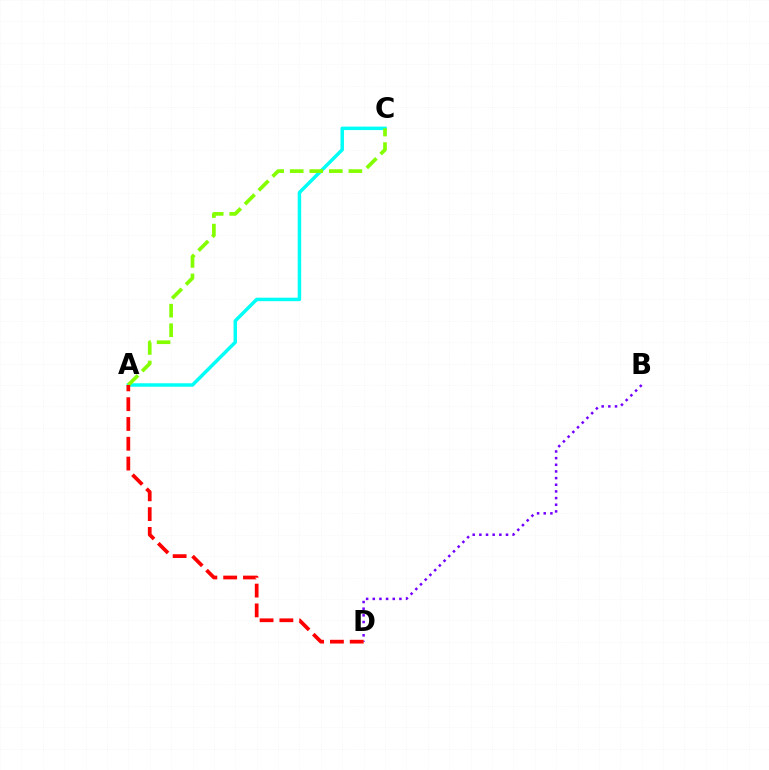{('A', 'C'): [{'color': '#00fff6', 'line_style': 'solid', 'thickness': 2.5}, {'color': '#84ff00', 'line_style': 'dashed', 'thickness': 2.66}], ('B', 'D'): [{'color': '#7200ff', 'line_style': 'dotted', 'thickness': 1.81}], ('A', 'D'): [{'color': '#ff0000', 'line_style': 'dashed', 'thickness': 2.69}]}